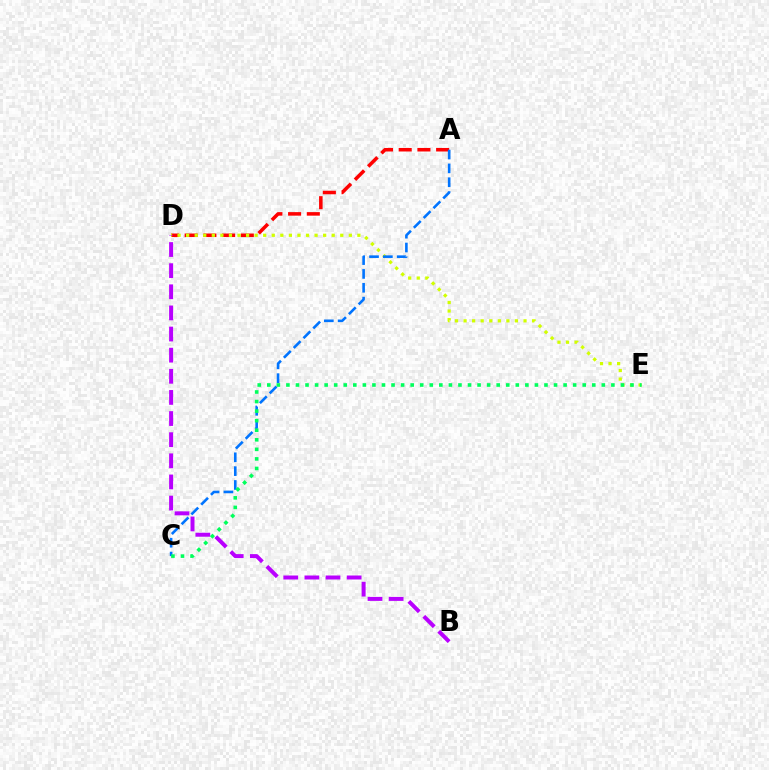{('A', 'D'): [{'color': '#ff0000', 'line_style': 'dashed', 'thickness': 2.54}], ('D', 'E'): [{'color': '#d1ff00', 'line_style': 'dotted', 'thickness': 2.33}], ('A', 'C'): [{'color': '#0074ff', 'line_style': 'dashed', 'thickness': 1.88}], ('B', 'D'): [{'color': '#b900ff', 'line_style': 'dashed', 'thickness': 2.87}], ('C', 'E'): [{'color': '#00ff5c', 'line_style': 'dotted', 'thickness': 2.6}]}